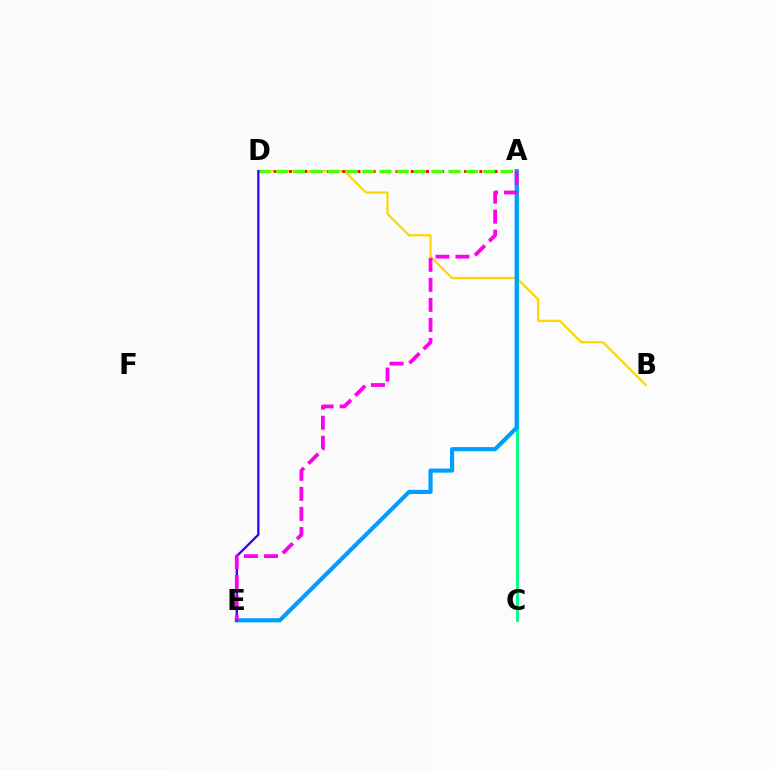{('B', 'D'): [{'color': '#ffd500', 'line_style': 'solid', 'thickness': 1.59}], ('A', 'C'): [{'color': '#00ff86', 'line_style': 'solid', 'thickness': 2.09}], ('A', 'D'): [{'color': '#ff0000', 'line_style': 'dotted', 'thickness': 2.07}, {'color': '#4fff00', 'line_style': 'dashed', 'thickness': 2.35}], ('A', 'E'): [{'color': '#009eff', 'line_style': 'solid', 'thickness': 2.99}, {'color': '#ff00ed', 'line_style': 'dashed', 'thickness': 2.72}], ('D', 'E'): [{'color': '#3700ff', 'line_style': 'solid', 'thickness': 1.66}]}